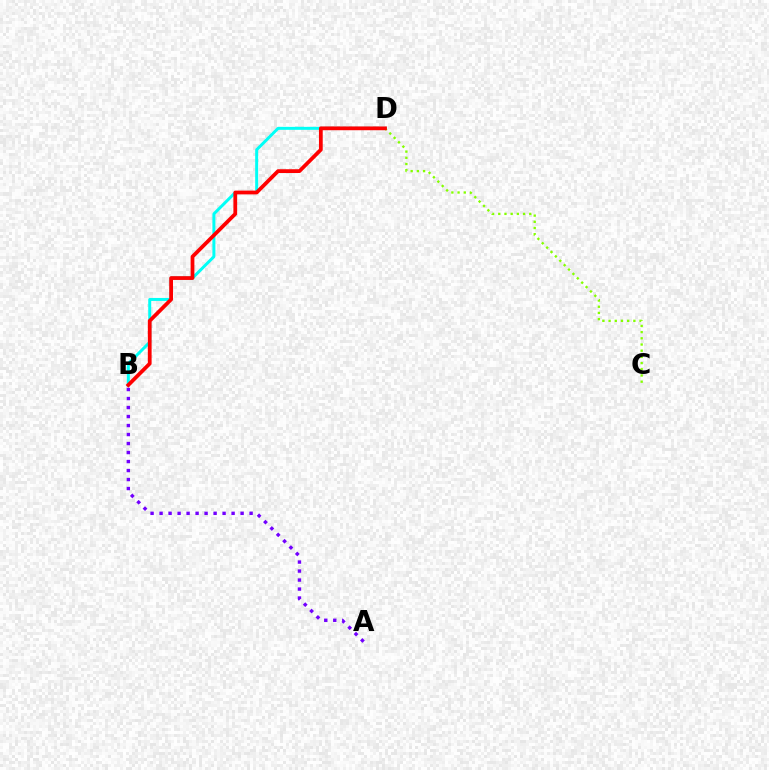{('B', 'D'): [{'color': '#00fff6', 'line_style': 'solid', 'thickness': 2.15}, {'color': '#ff0000', 'line_style': 'solid', 'thickness': 2.71}], ('C', 'D'): [{'color': '#84ff00', 'line_style': 'dotted', 'thickness': 1.68}], ('A', 'B'): [{'color': '#7200ff', 'line_style': 'dotted', 'thickness': 2.45}]}